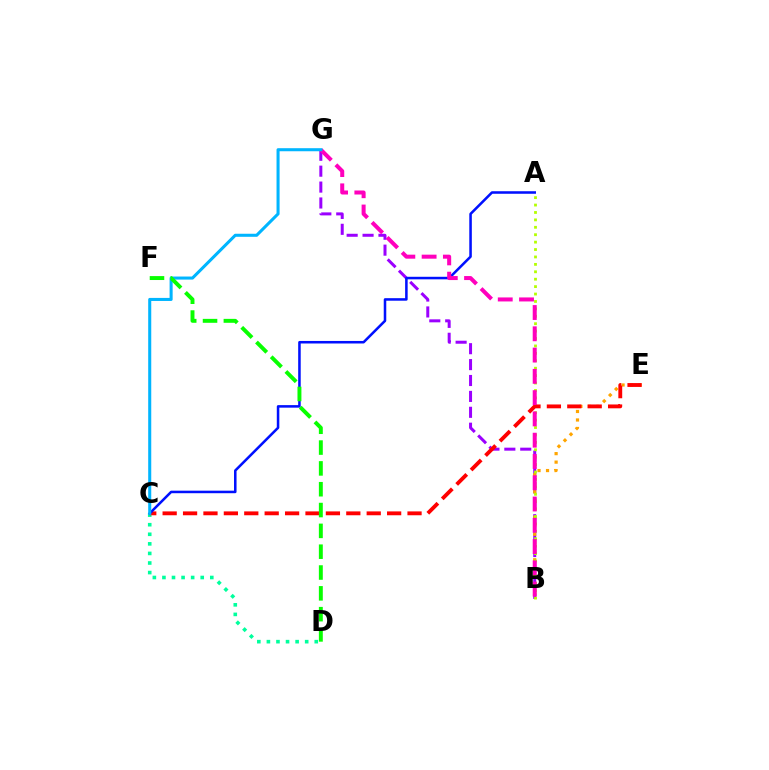{('C', 'D'): [{'color': '#00ff9d', 'line_style': 'dotted', 'thickness': 2.6}], ('B', 'G'): [{'color': '#9b00ff', 'line_style': 'dashed', 'thickness': 2.16}, {'color': '#ff00bd', 'line_style': 'dashed', 'thickness': 2.89}], ('B', 'E'): [{'color': '#ffa500', 'line_style': 'dotted', 'thickness': 2.31}], ('A', 'B'): [{'color': '#b3ff00', 'line_style': 'dotted', 'thickness': 2.01}], ('C', 'E'): [{'color': '#ff0000', 'line_style': 'dashed', 'thickness': 2.77}], ('A', 'C'): [{'color': '#0010ff', 'line_style': 'solid', 'thickness': 1.83}], ('C', 'G'): [{'color': '#00b5ff', 'line_style': 'solid', 'thickness': 2.2}], ('D', 'F'): [{'color': '#08ff00', 'line_style': 'dashed', 'thickness': 2.83}]}